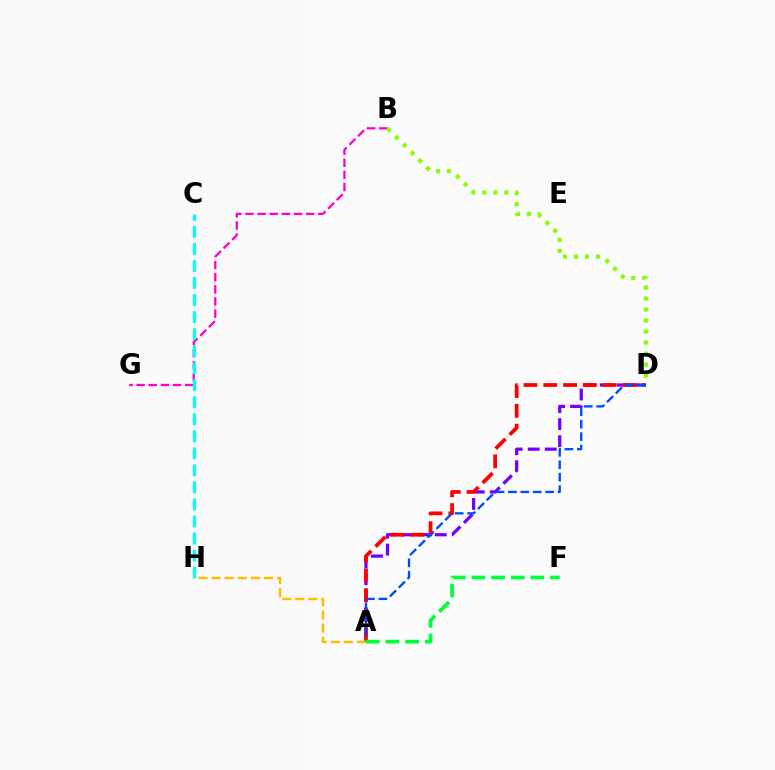{('A', 'D'): [{'color': '#7200ff', 'line_style': 'dashed', 'thickness': 2.31}, {'color': '#ff0000', 'line_style': 'dashed', 'thickness': 2.69}, {'color': '#004bff', 'line_style': 'dashed', 'thickness': 1.69}], ('B', 'G'): [{'color': '#ff00cf', 'line_style': 'dashed', 'thickness': 1.65}], ('B', 'D'): [{'color': '#84ff00', 'line_style': 'dotted', 'thickness': 2.99}], ('C', 'H'): [{'color': '#00fff6', 'line_style': 'dashed', 'thickness': 2.31}], ('A', 'H'): [{'color': '#ffbd00', 'line_style': 'dashed', 'thickness': 1.78}], ('A', 'F'): [{'color': '#00ff39', 'line_style': 'dashed', 'thickness': 2.67}]}